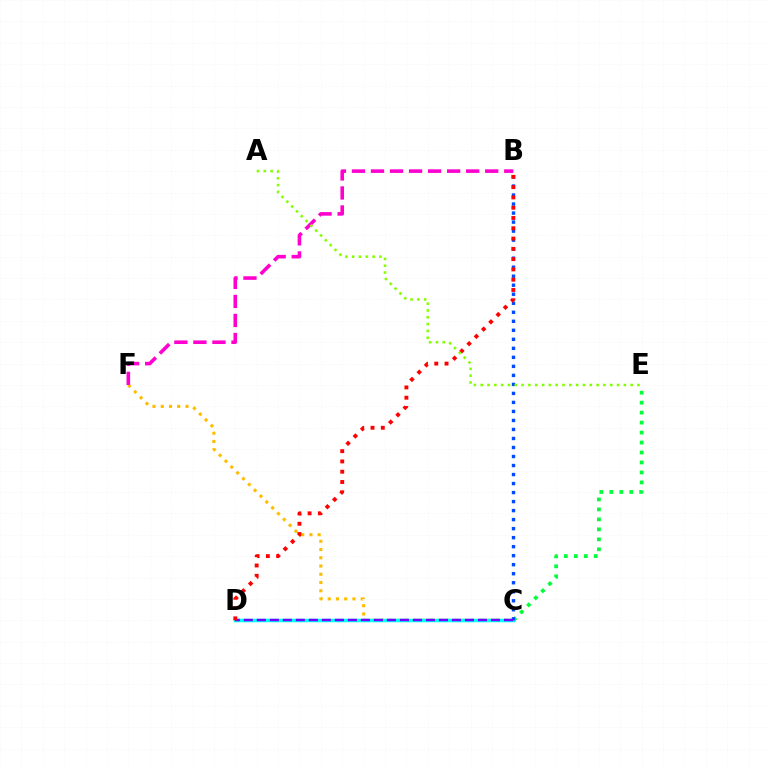{('C', 'F'): [{'color': '#ffbd00', 'line_style': 'dotted', 'thickness': 2.24}], ('C', 'E'): [{'color': '#00ff39', 'line_style': 'dotted', 'thickness': 2.71}], ('C', 'D'): [{'color': '#00fff6', 'line_style': 'solid', 'thickness': 2.51}, {'color': '#7200ff', 'line_style': 'dashed', 'thickness': 1.77}], ('B', 'F'): [{'color': '#ff00cf', 'line_style': 'dashed', 'thickness': 2.59}], ('B', 'C'): [{'color': '#004bff', 'line_style': 'dotted', 'thickness': 2.45}], ('B', 'D'): [{'color': '#ff0000', 'line_style': 'dotted', 'thickness': 2.79}], ('A', 'E'): [{'color': '#84ff00', 'line_style': 'dotted', 'thickness': 1.85}]}